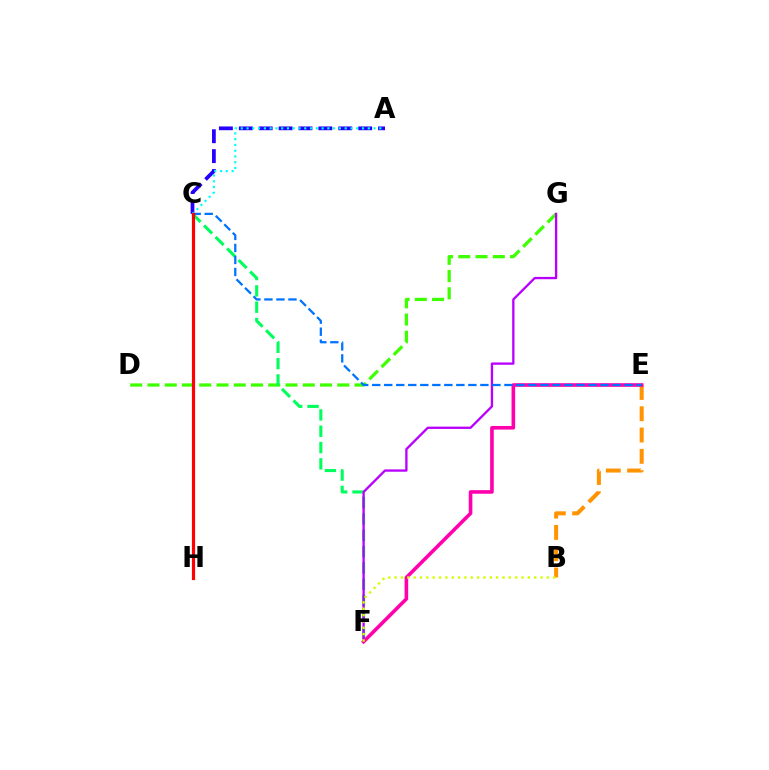{('D', 'G'): [{'color': '#3dff00', 'line_style': 'dashed', 'thickness': 2.34}], ('A', 'C'): [{'color': '#2500ff', 'line_style': 'dashed', 'thickness': 2.7}, {'color': '#00fff6', 'line_style': 'dotted', 'thickness': 1.57}], ('C', 'F'): [{'color': '#00ff5c', 'line_style': 'dashed', 'thickness': 2.22}], ('B', 'E'): [{'color': '#ff9400', 'line_style': 'dashed', 'thickness': 2.89}], ('F', 'G'): [{'color': '#b900ff', 'line_style': 'solid', 'thickness': 1.67}], ('E', 'F'): [{'color': '#ff00ac', 'line_style': 'solid', 'thickness': 2.59}], ('C', 'E'): [{'color': '#0074ff', 'line_style': 'dashed', 'thickness': 1.63}], ('C', 'H'): [{'color': '#ff0000', 'line_style': 'solid', 'thickness': 2.3}], ('B', 'F'): [{'color': '#d1ff00', 'line_style': 'dotted', 'thickness': 1.72}]}